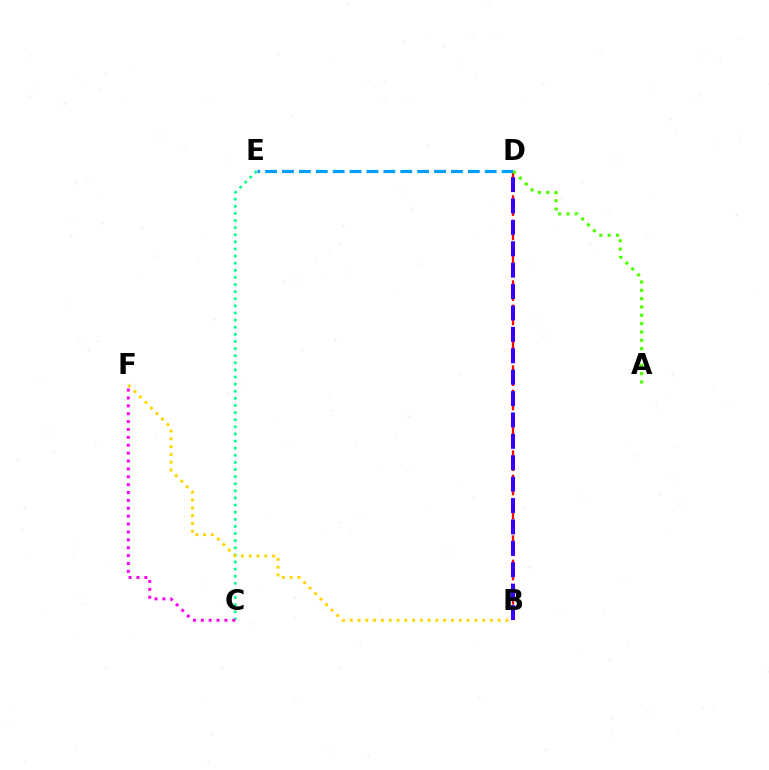{('B', 'D'): [{'color': '#ff0000', 'line_style': 'dashed', 'thickness': 1.65}, {'color': '#3700ff', 'line_style': 'dashed', 'thickness': 2.91}], ('C', 'E'): [{'color': '#00ff86', 'line_style': 'dotted', 'thickness': 1.93}], ('C', 'F'): [{'color': '#ff00ed', 'line_style': 'dotted', 'thickness': 2.14}], ('D', 'E'): [{'color': '#009eff', 'line_style': 'dashed', 'thickness': 2.3}], ('B', 'F'): [{'color': '#ffd500', 'line_style': 'dotted', 'thickness': 2.12}], ('A', 'D'): [{'color': '#4fff00', 'line_style': 'dotted', 'thickness': 2.26}]}